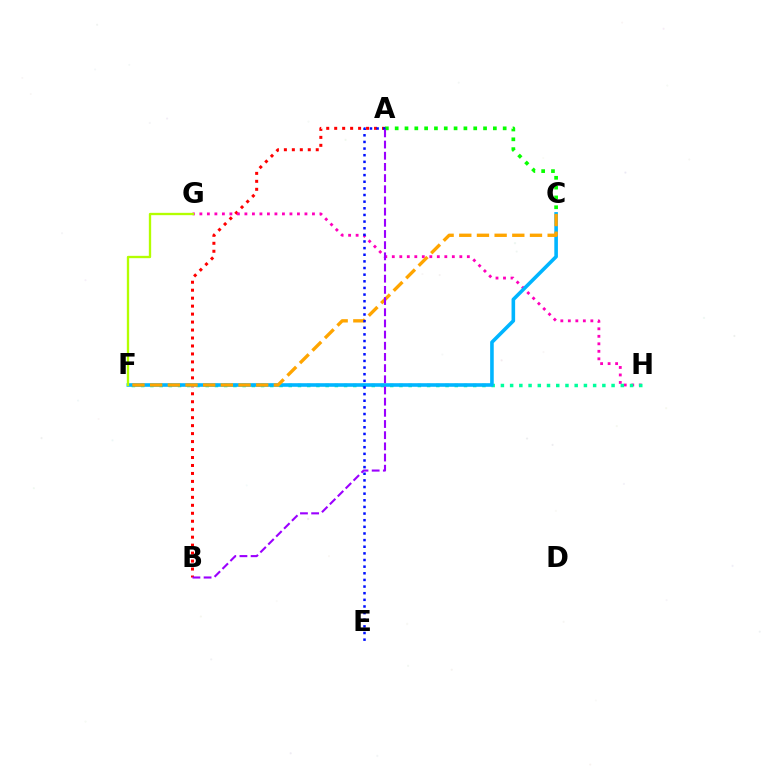{('A', 'B'): [{'color': '#ff0000', 'line_style': 'dotted', 'thickness': 2.16}, {'color': '#9b00ff', 'line_style': 'dashed', 'thickness': 1.52}], ('A', 'C'): [{'color': '#08ff00', 'line_style': 'dotted', 'thickness': 2.67}], ('G', 'H'): [{'color': '#ff00bd', 'line_style': 'dotted', 'thickness': 2.04}], ('F', 'H'): [{'color': '#00ff9d', 'line_style': 'dotted', 'thickness': 2.51}], ('C', 'F'): [{'color': '#00b5ff', 'line_style': 'solid', 'thickness': 2.59}, {'color': '#ffa500', 'line_style': 'dashed', 'thickness': 2.4}], ('A', 'E'): [{'color': '#0010ff', 'line_style': 'dotted', 'thickness': 1.8}], ('F', 'G'): [{'color': '#b3ff00', 'line_style': 'solid', 'thickness': 1.68}]}